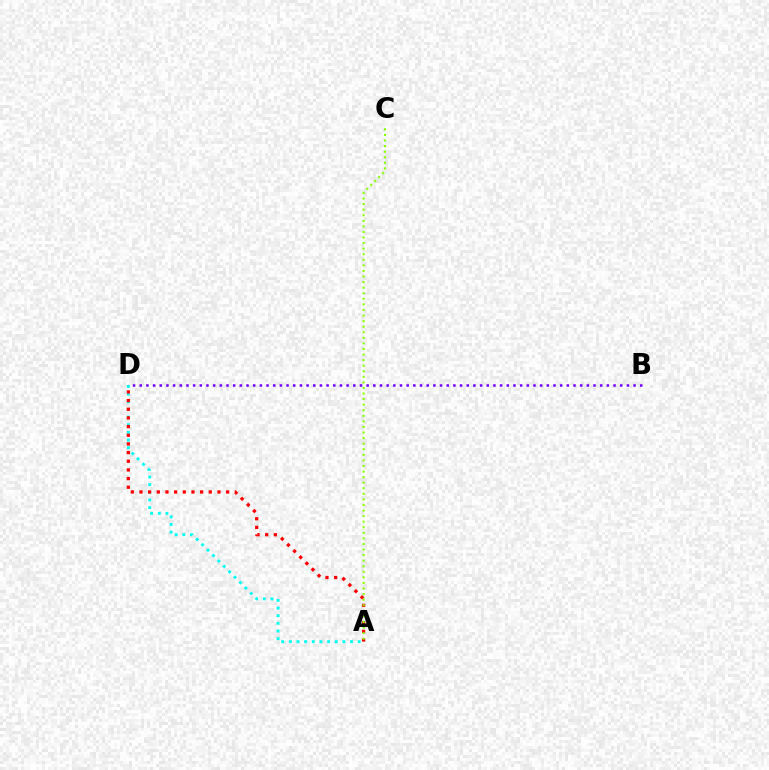{('A', 'D'): [{'color': '#00fff6', 'line_style': 'dotted', 'thickness': 2.08}, {'color': '#ff0000', 'line_style': 'dotted', 'thickness': 2.35}], ('A', 'C'): [{'color': '#84ff00', 'line_style': 'dotted', 'thickness': 1.51}], ('B', 'D'): [{'color': '#7200ff', 'line_style': 'dotted', 'thickness': 1.81}]}